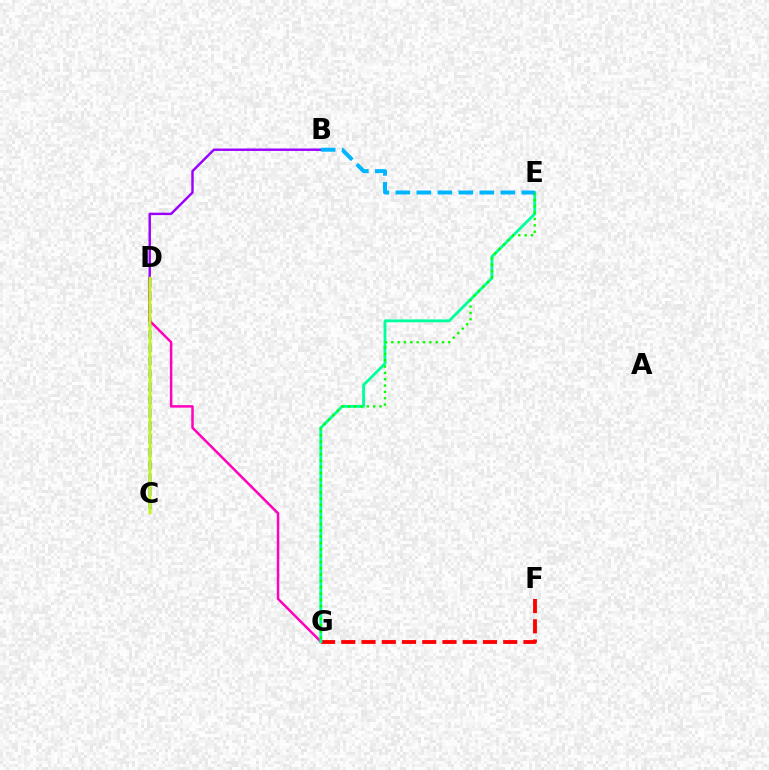{('C', 'D'): [{'color': '#0010ff', 'line_style': 'dashed', 'thickness': 1.77}, {'color': '#ffa500', 'line_style': 'solid', 'thickness': 1.64}, {'color': '#b3ff00', 'line_style': 'solid', 'thickness': 1.74}], ('D', 'G'): [{'color': '#ff00bd', 'line_style': 'solid', 'thickness': 1.79}], ('F', 'G'): [{'color': '#ff0000', 'line_style': 'dashed', 'thickness': 2.75}], ('E', 'G'): [{'color': '#00ff9d', 'line_style': 'solid', 'thickness': 2.05}, {'color': '#08ff00', 'line_style': 'dotted', 'thickness': 1.72}], ('B', 'D'): [{'color': '#9b00ff', 'line_style': 'solid', 'thickness': 1.75}], ('B', 'E'): [{'color': '#00b5ff', 'line_style': 'dashed', 'thickness': 2.85}]}